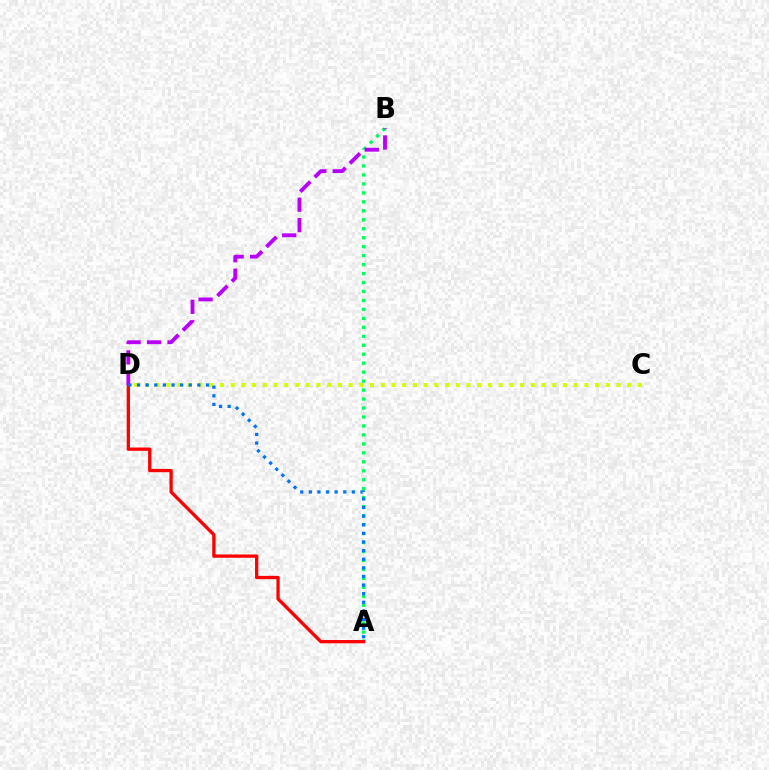{('A', 'B'): [{'color': '#00ff5c', 'line_style': 'dotted', 'thickness': 2.44}], ('C', 'D'): [{'color': '#d1ff00', 'line_style': 'dotted', 'thickness': 2.91}], ('A', 'D'): [{'color': '#ff0000', 'line_style': 'solid', 'thickness': 2.37}, {'color': '#0074ff', 'line_style': 'dotted', 'thickness': 2.34}], ('B', 'D'): [{'color': '#b900ff', 'line_style': 'dashed', 'thickness': 2.78}]}